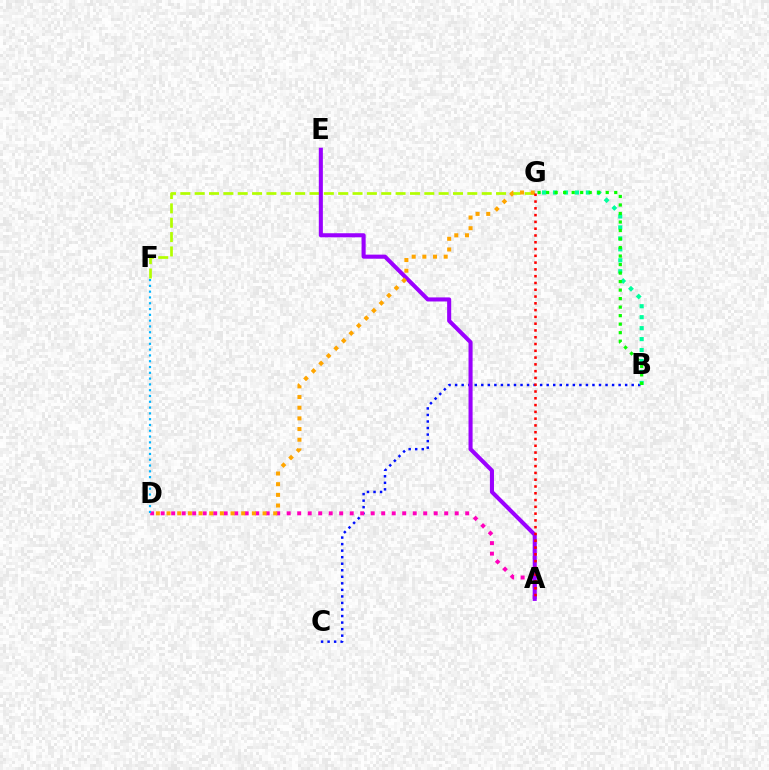{('B', 'C'): [{'color': '#0010ff', 'line_style': 'dotted', 'thickness': 1.78}], ('B', 'G'): [{'color': '#00ff9d', 'line_style': 'dotted', 'thickness': 2.98}, {'color': '#08ff00', 'line_style': 'dotted', 'thickness': 2.31}], ('F', 'G'): [{'color': '#b3ff00', 'line_style': 'dashed', 'thickness': 1.95}], ('A', 'D'): [{'color': '#ff00bd', 'line_style': 'dotted', 'thickness': 2.85}], ('A', 'E'): [{'color': '#9b00ff', 'line_style': 'solid', 'thickness': 2.93}], ('D', 'F'): [{'color': '#00b5ff', 'line_style': 'dotted', 'thickness': 1.57}], ('D', 'G'): [{'color': '#ffa500', 'line_style': 'dotted', 'thickness': 2.9}], ('A', 'G'): [{'color': '#ff0000', 'line_style': 'dotted', 'thickness': 1.84}]}